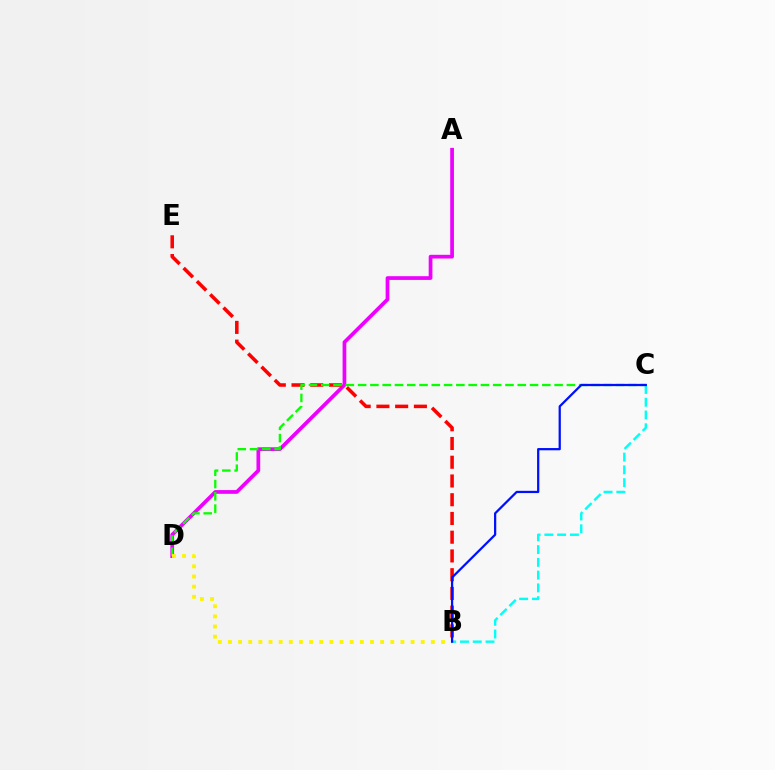{('A', 'D'): [{'color': '#ee00ff', 'line_style': 'solid', 'thickness': 2.68}], ('B', 'E'): [{'color': '#ff0000', 'line_style': 'dashed', 'thickness': 2.55}], ('C', 'D'): [{'color': '#08ff00', 'line_style': 'dashed', 'thickness': 1.67}], ('B', 'C'): [{'color': '#00fff6', 'line_style': 'dashed', 'thickness': 1.73}, {'color': '#0010ff', 'line_style': 'solid', 'thickness': 1.62}], ('B', 'D'): [{'color': '#fcf500', 'line_style': 'dotted', 'thickness': 2.76}]}